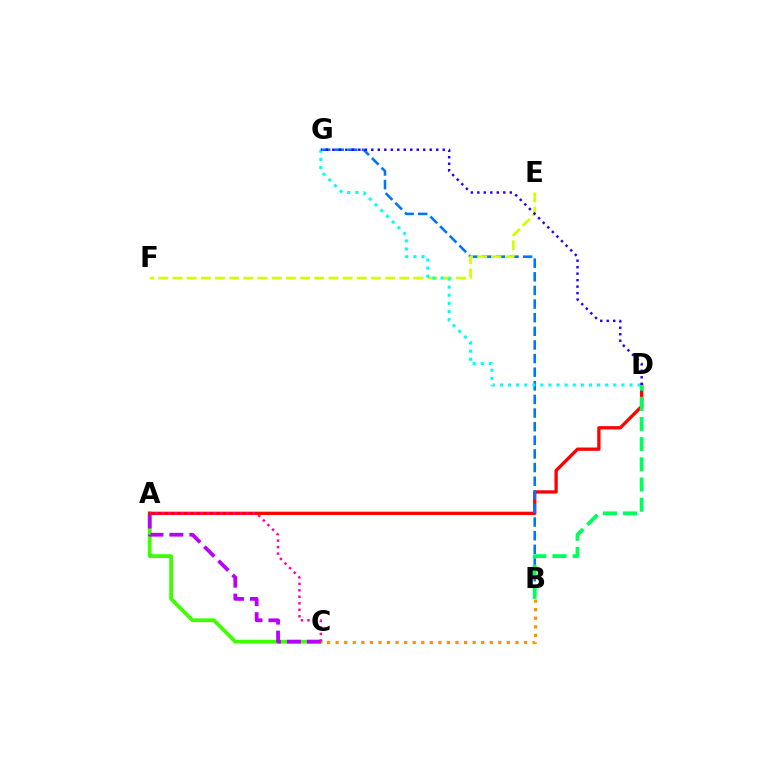{('A', 'C'): [{'color': '#3dff00', 'line_style': 'solid', 'thickness': 2.71}, {'color': '#b900ff', 'line_style': 'dashed', 'thickness': 2.71}, {'color': '#ff00ac', 'line_style': 'dotted', 'thickness': 1.77}], ('A', 'D'): [{'color': '#ff0000', 'line_style': 'solid', 'thickness': 2.37}], ('B', 'C'): [{'color': '#ff9400', 'line_style': 'dotted', 'thickness': 2.33}], ('B', 'G'): [{'color': '#0074ff', 'line_style': 'dashed', 'thickness': 1.85}], ('E', 'F'): [{'color': '#d1ff00', 'line_style': 'dashed', 'thickness': 1.93}], ('D', 'G'): [{'color': '#00fff6', 'line_style': 'dotted', 'thickness': 2.2}, {'color': '#2500ff', 'line_style': 'dotted', 'thickness': 1.76}], ('B', 'D'): [{'color': '#00ff5c', 'line_style': 'dashed', 'thickness': 2.74}]}